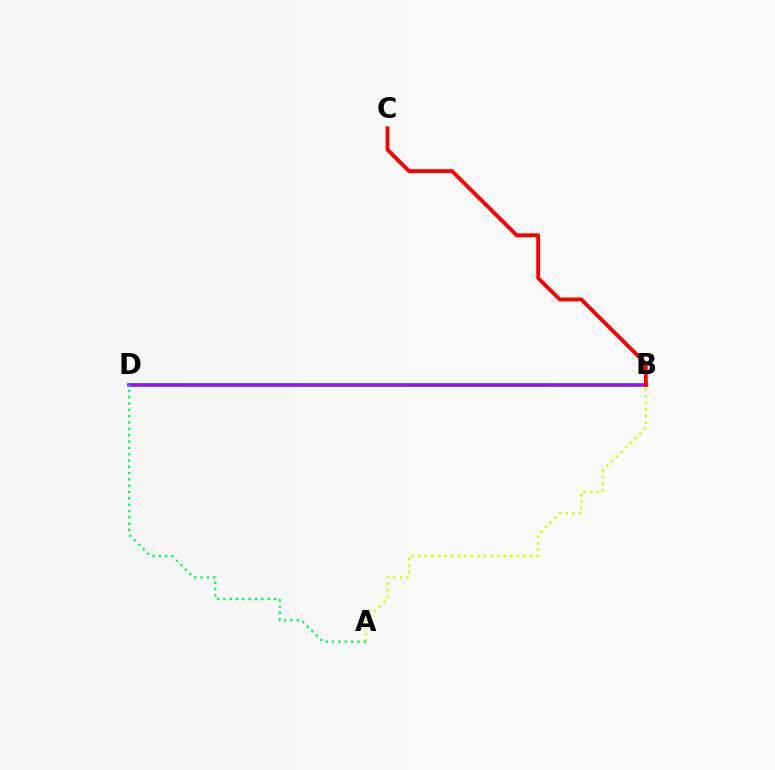{('B', 'D'): [{'color': '#0074ff', 'line_style': 'solid', 'thickness': 2.7}, {'color': '#b900ff', 'line_style': 'solid', 'thickness': 1.74}], ('A', 'B'): [{'color': '#d1ff00', 'line_style': 'dotted', 'thickness': 1.79}], ('B', 'C'): [{'color': '#ff0000', 'line_style': 'solid', 'thickness': 2.78}], ('A', 'D'): [{'color': '#00ff5c', 'line_style': 'dotted', 'thickness': 1.72}]}